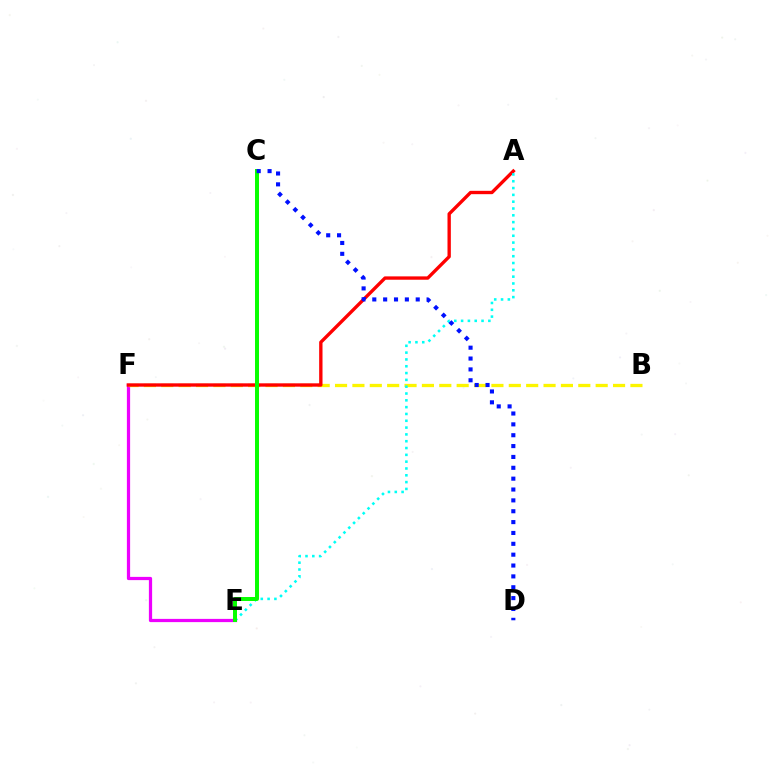{('E', 'F'): [{'color': '#ee00ff', 'line_style': 'solid', 'thickness': 2.33}], ('B', 'F'): [{'color': '#fcf500', 'line_style': 'dashed', 'thickness': 2.36}], ('A', 'F'): [{'color': '#ff0000', 'line_style': 'solid', 'thickness': 2.41}], ('A', 'E'): [{'color': '#00fff6', 'line_style': 'dotted', 'thickness': 1.85}], ('C', 'E'): [{'color': '#08ff00', 'line_style': 'solid', 'thickness': 2.86}], ('C', 'D'): [{'color': '#0010ff', 'line_style': 'dotted', 'thickness': 2.95}]}